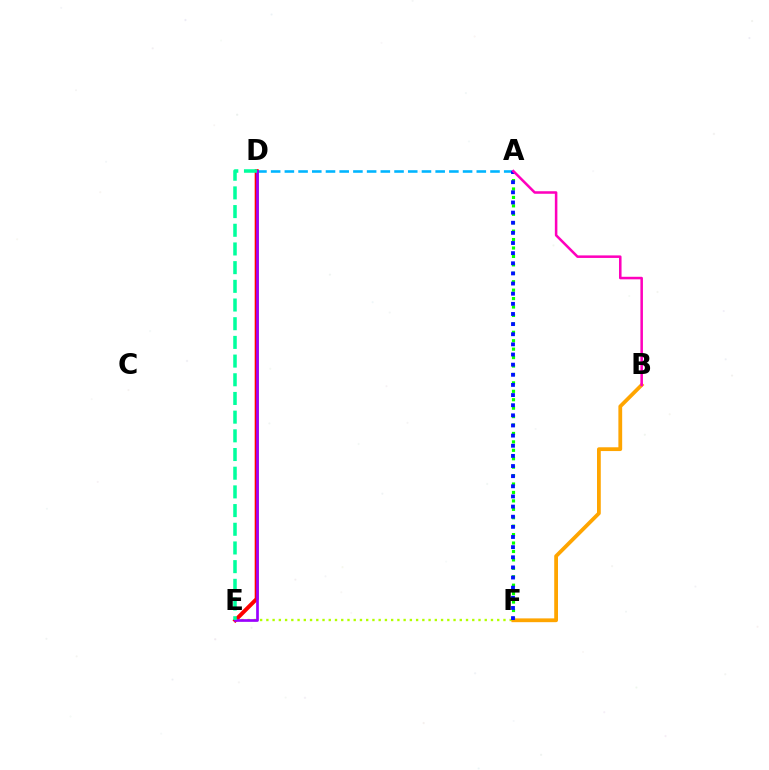{('A', 'D'): [{'color': '#00b5ff', 'line_style': 'dashed', 'thickness': 1.86}], ('A', 'F'): [{'color': '#08ff00', 'line_style': 'dotted', 'thickness': 2.29}, {'color': '#0010ff', 'line_style': 'dotted', 'thickness': 2.75}], ('D', 'E'): [{'color': '#ff0000', 'line_style': 'solid', 'thickness': 2.85}, {'color': '#9b00ff', 'line_style': 'solid', 'thickness': 1.94}, {'color': '#00ff9d', 'line_style': 'dashed', 'thickness': 2.54}], ('E', 'F'): [{'color': '#b3ff00', 'line_style': 'dotted', 'thickness': 1.7}], ('B', 'F'): [{'color': '#ffa500', 'line_style': 'solid', 'thickness': 2.72}], ('A', 'B'): [{'color': '#ff00bd', 'line_style': 'solid', 'thickness': 1.83}]}